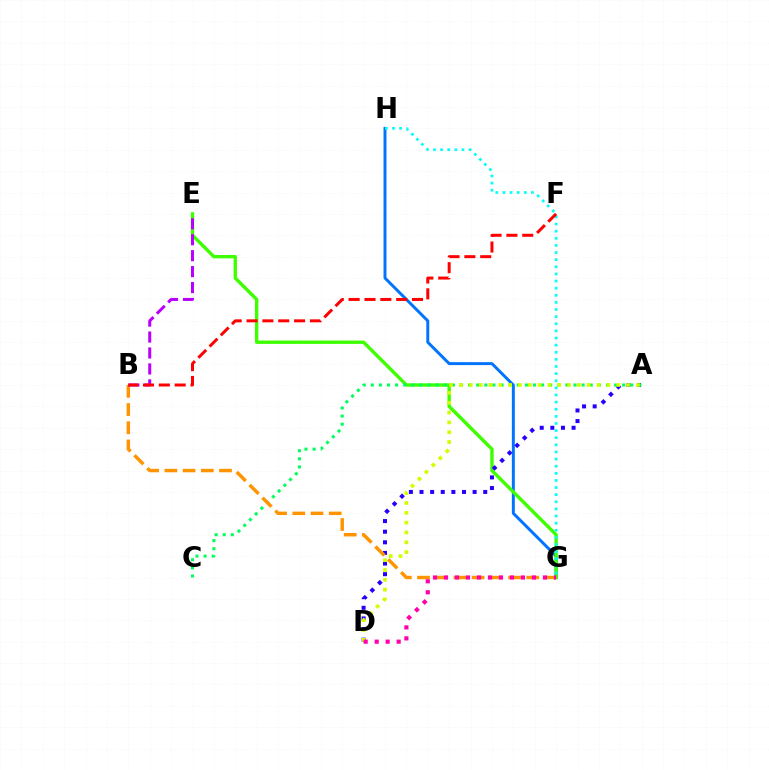{('G', 'H'): [{'color': '#0074ff', 'line_style': 'solid', 'thickness': 2.13}, {'color': '#00fff6', 'line_style': 'dotted', 'thickness': 1.93}], ('E', 'G'): [{'color': '#3dff00', 'line_style': 'solid', 'thickness': 2.42}], ('A', 'D'): [{'color': '#2500ff', 'line_style': 'dotted', 'thickness': 2.89}, {'color': '#d1ff00', 'line_style': 'dotted', 'thickness': 2.67}], ('A', 'C'): [{'color': '#00ff5c', 'line_style': 'dotted', 'thickness': 2.2}], ('B', 'G'): [{'color': '#ff9400', 'line_style': 'dashed', 'thickness': 2.47}], ('B', 'E'): [{'color': '#b900ff', 'line_style': 'dashed', 'thickness': 2.17}], ('B', 'F'): [{'color': '#ff0000', 'line_style': 'dashed', 'thickness': 2.15}], ('D', 'G'): [{'color': '#ff00ac', 'line_style': 'dotted', 'thickness': 2.99}]}